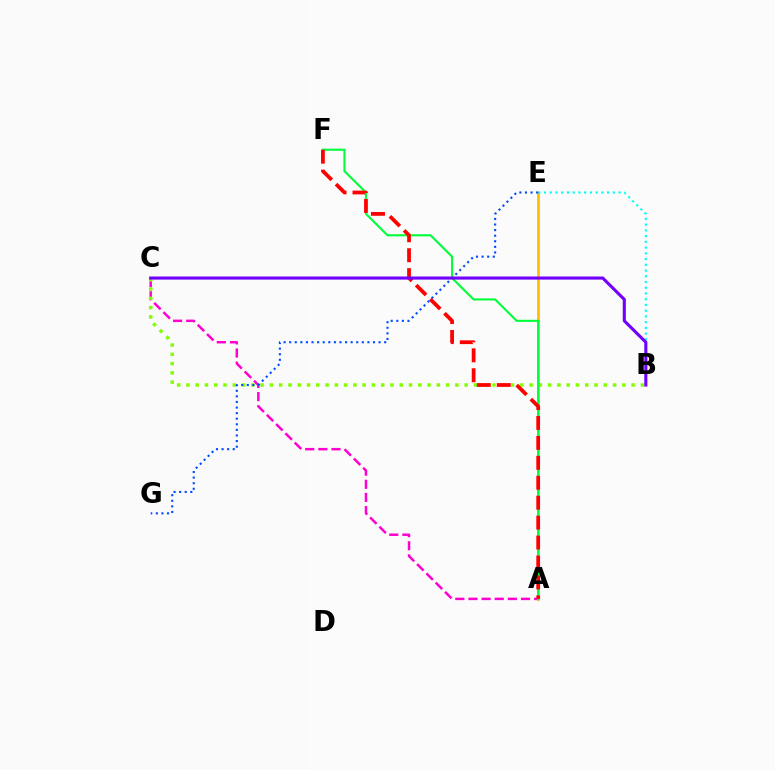{('A', 'E'): [{'color': '#ffbd00', 'line_style': 'solid', 'thickness': 1.97}], ('A', 'C'): [{'color': '#ff00cf', 'line_style': 'dashed', 'thickness': 1.78}], ('B', 'C'): [{'color': '#84ff00', 'line_style': 'dotted', 'thickness': 2.52}, {'color': '#7200ff', 'line_style': 'solid', 'thickness': 2.23}], ('A', 'F'): [{'color': '#00ff39', 'line_style': 'solid', 'thickness': 1.51}, {'color': '#ff0000', 'line_style': 'dashed', 'thickness': 2.71}], ('B', 'E'): [{'color': '#00fff6', 'line_style': 'dotted', 'thickness': 1.56}], ('E', 'G'): [{'color': '#004bff', 'line_style': 'dotted', 'thickness': 1.52}]}